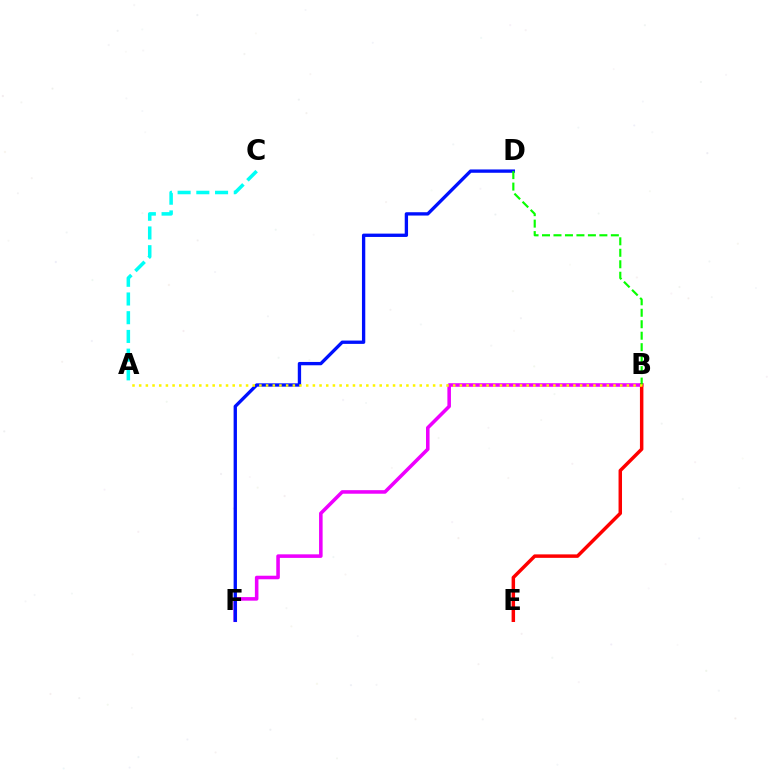{('B', 'F'): [{'color': '#ee00ff', 'line_style': 'solid', 'thickness': 2.56}], ('B', 'E'): [{'color': '#ff0000', 'line_style': 'solid', 'thickness': 2.5}], ('D', 'F'): [{'color': '#0010ff', 'line_style': 'solid', 'thickness': 2.39}], ('B', 'D'): [{'color': '#08ff00', 'line_style': 'dashed', 'thickness': 1.56}], ('A', 'C'): [{'color': '#00fff6', 'line_style': 'dashed', 'thickness': 2.54}], ('A', 'B'): [{'color': '#fcf500', 'line_style': 'dotted', 'thickness': 1.82}]}